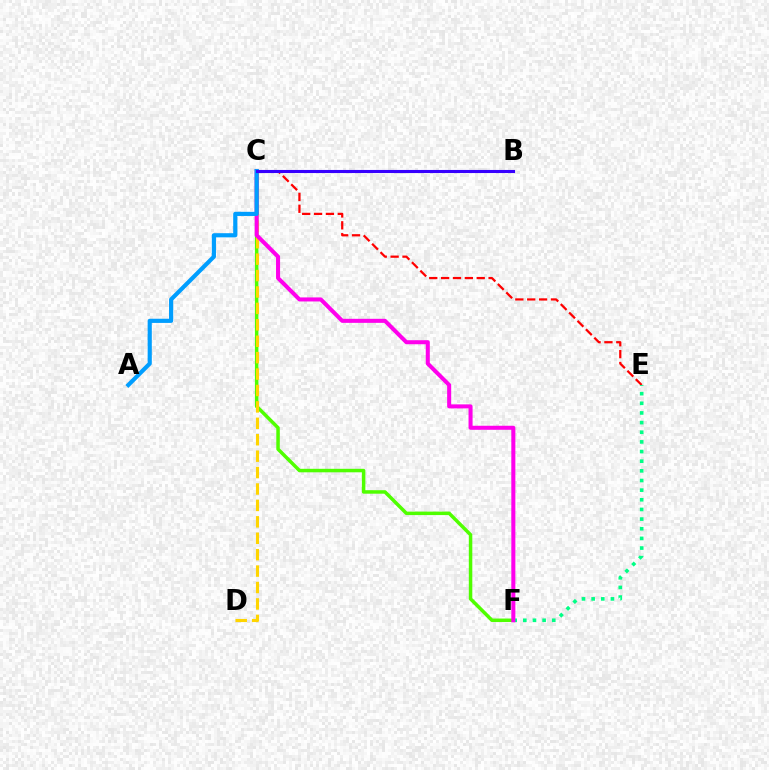{('C', 'F'): [{'color': '#4fff00', 'line_style': 'solid', 'thickness': 2.52}, {'color': '#ff00ed', 'line_style': 'solid', 'thickness': 2.91}], ('C', 'E'): [{'color': '#ff0000', 'line_style': 'dashed', 'thickness': 1.61}], ('E', 'F'): [{'color': '#00ff86', 'line_style': 'dotted', 'thickness': 2.62}], ('C', 'D'): [{'color': '#ffd500', 'line_style': 'dashed', 'thickness': 2.23}], ('A', 'C'): [{'color': '#009eff', 'line_style': 'solid', 'thickness': 2.99}], ('B', 'C'): [{'color': '#3700ff', 'line_style': 'solid', 'thickness': 2.23}]}